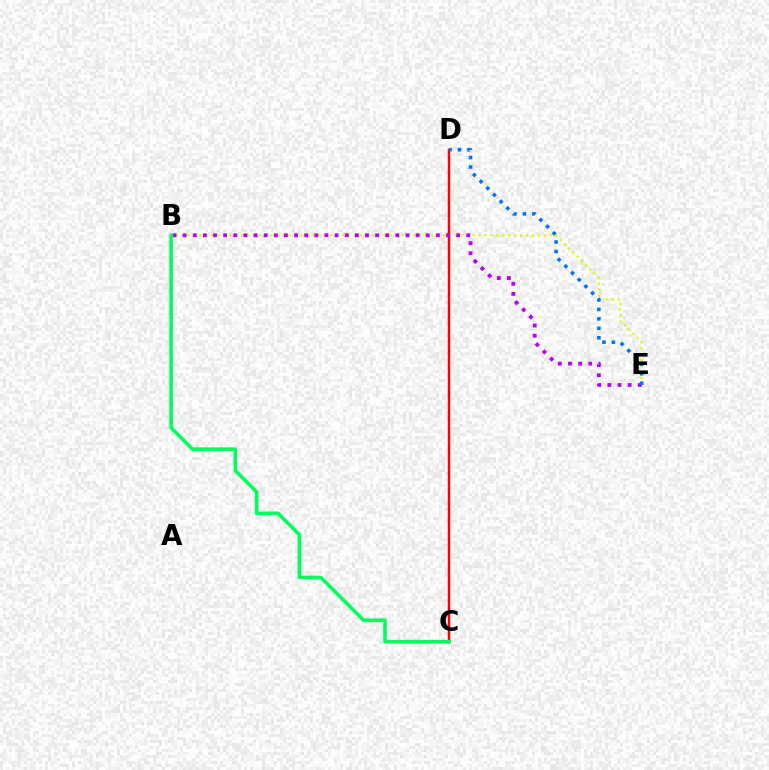{('B', 'E'): [{'color': '#d1ff00', 'line_style': 'dotted', 'thickness': 1.61}, {'color': '#b900ff', 'line_style': 'dotted', 'thickness': 2.75}], ('C', 'D'): [{'color': '#ff0000', 'line_style': 'solid', 'thickness': 1.79}], ('B', 'C'): [{'color': '#00ff5c', 'line_style': 'solid', 'thickness': 2.6}], ('D', 'E'): [{'color': '#0074ff', 'line_style': 'dotted', 'thickness': 2.57}]}